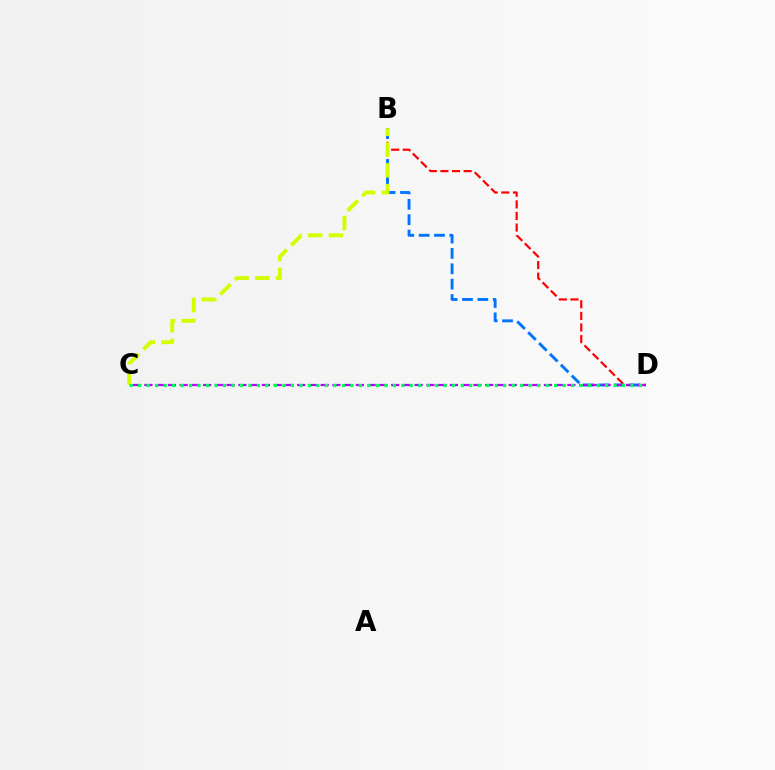{('B', 'D'): [{'color': '#ff0000', 'line_style': 'dashed', 'thickness': 1.58}, {'color': '#0074ff', 'line_style': 'dashed', 'thickness': 2.09}], ('C', 'D'): [{'color': '#b900ff', 'line_style': 'dashed', 'thickness': 1.6}, {'color': '#00ff5c', 'line_style': 'dotted', 'thickness': 2.31}], ('B', 'C'): [{'color': '#d1ff00', 'line_style': 'dashed', 'thickness': 2.82}]}